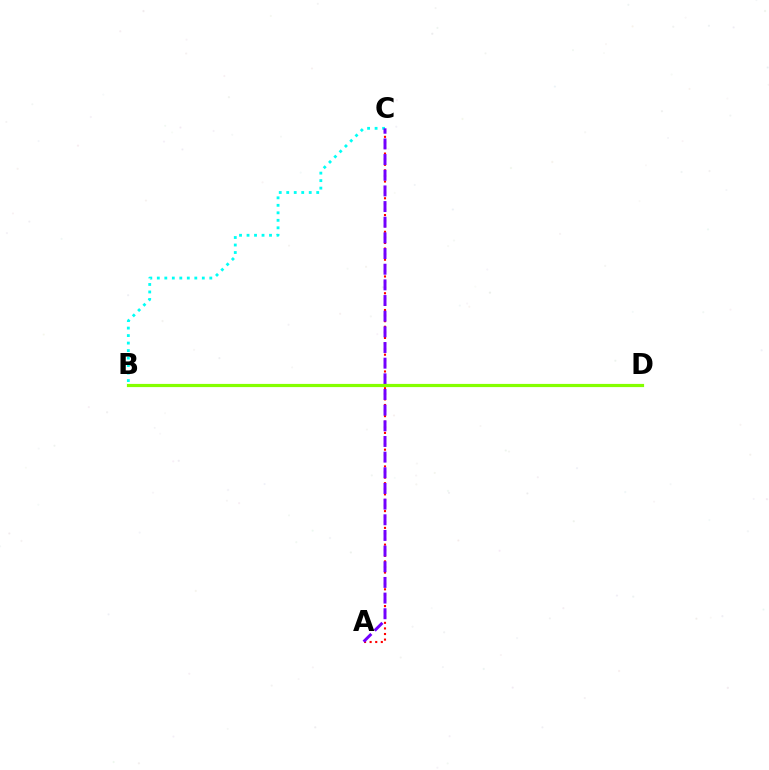{('B', 'C'): [{'color': '#00fff6', 'line_style': 'dotted', 'thickness': 2.04}], ('A', 'C'): [{'color': '#ff0000', 'line_style': 'dotted', 'thickness': 1.52}, {'color': '#7200ff', 'line_style': 'dashed', 'thickness': 2.13}], ('B', 'D'): [{'color': '#84ff00', 'line_style': 'solid', 'thickness': 2.29}]}